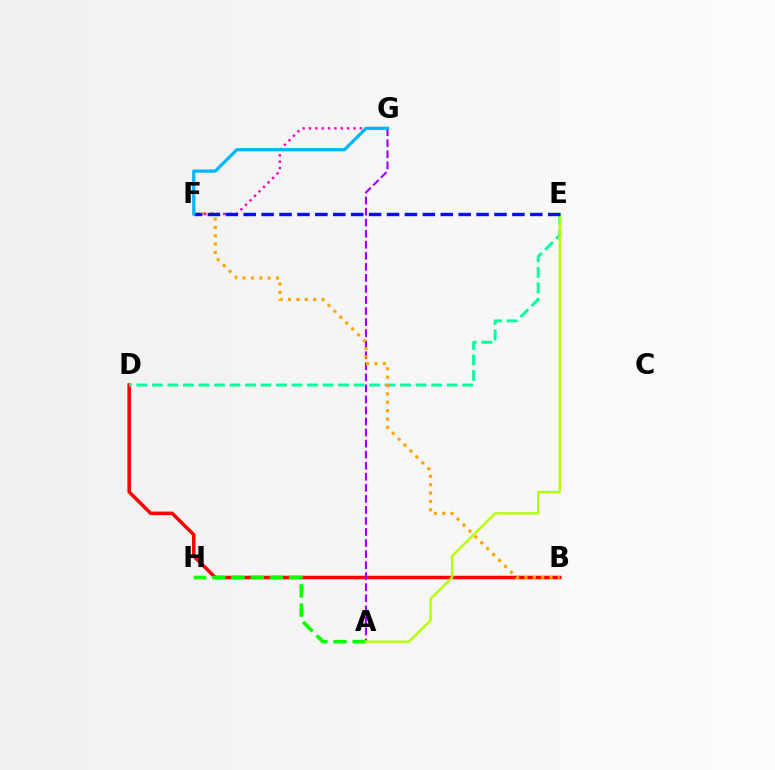{('B', 'D'): [{'color': '#ff0000', 'line_style': 'solid', 'thickness': 2.54}], ('A', 'G'): [{'color': '#9b00ff', 'line_style': 'dashed', 'thickness': 1.5}], ('D', 'E'): [{'color': '#00ff9d', 'line_style': 'dashed', 'thickness': 2.11}], ('A', 'H'): [{'color': '#08ff00', 'line_style': 'dashed', 'thickness': 2.61}], ('B', 'F'): [{'color': '#ffa500', 'line_style': 'dotted', 'thickness': 2.27}], ('A', 'E'): [{'color': '#b3ff00', 'line_style': 'solid', 'thickness': 1.71}], ('F', 'G'): [{'color': '#ff00bd', 'line_style': 'dotted', 'thickness': 1.73}, {'color': '#00b5ff', 'line_style': 'solid', 'thickness': 2.31}], ('E', 'F'): [{'color': '#0010ff', 'line_style': 'dashed', 'thickness': 2.43}]}